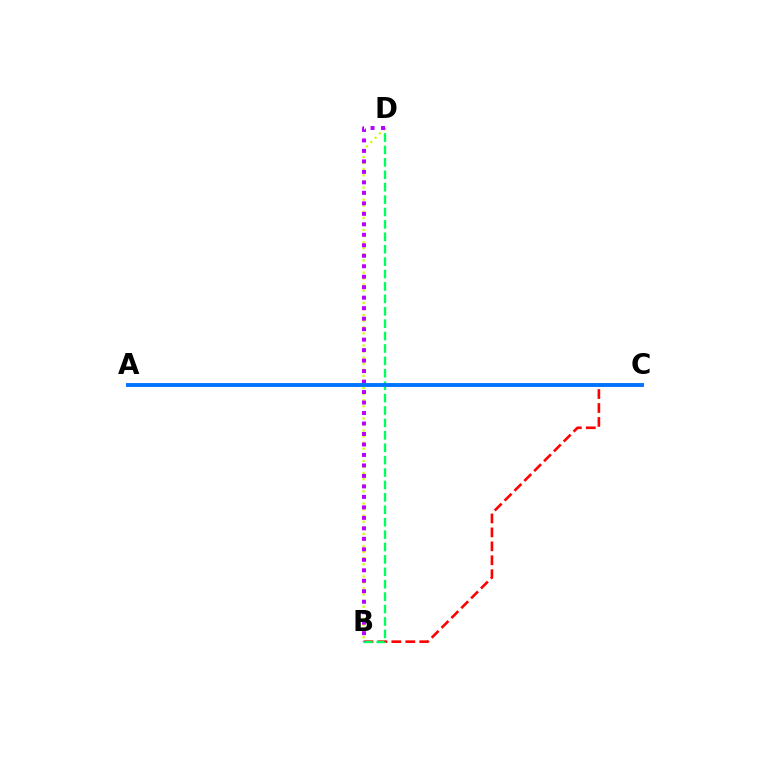{('B', 'C'): [{'color': '#ff0000', 'line_style': 'dashed', 'thickness': 1.89}], ('B', 'D'): [{'color': '#d1ff00', 'line_style': 'dotted', 'thickness': 1.65}, {'color': '#00ff5c', 'line_style': 'dashed', 'thickness': 1.69}, {'color': '#b900ff', 'line_style': 'dotted', 'thickness': 2.85}], ('A', 'C'): [{'color': '#0074ff', 'line_style': 'solid', 'thickness': 2.8}]}